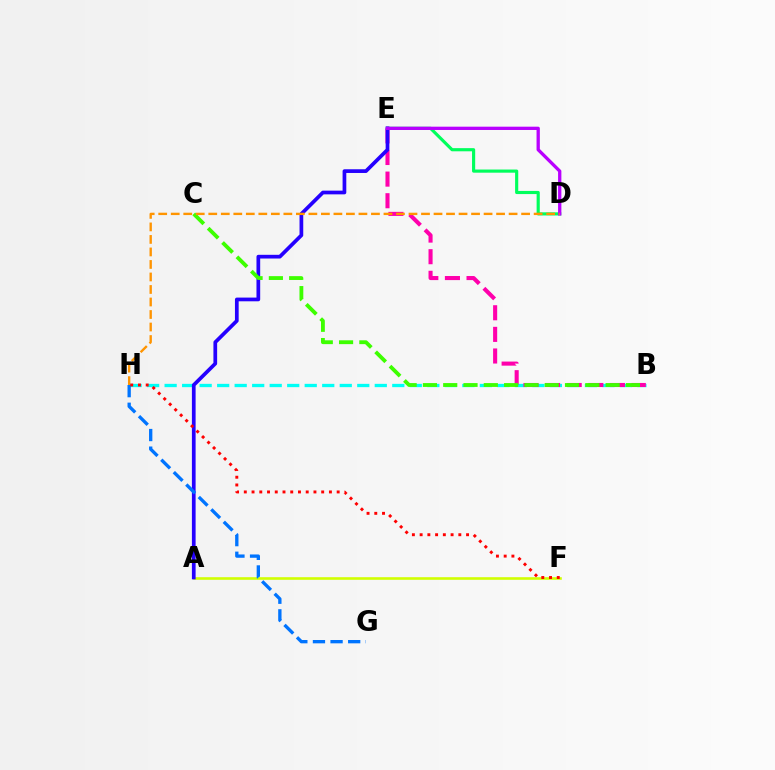{('D', 'E'): [{'color': '#00ff5c', 'line_style': 'solid', 'thickness': 2.27}, {'color': '#b900ff', 'line_style': 'solid', 'thickness': 2.37}], ('A', 'F'): [{'color': '#d1ff00', 'line_style': 'solid', 'thickness': 1.88}], ('B', 'H'): [{'color': '#00fff6', 'line_style': 'dashed', 'thickness': 2.38}], ('B', 'E'): [{'color': '#ff00ac', 'line_style': 'dashed', 'thickness': 2.94}], ('A', 'E'): [{'color': '#2500ff', 'line_style': 'solid', 'thickness': 2.67}], ('B', 'C'): [{'color': '#3dff00', 'line_style': 'dashed', 'thickness': 2.76}], ('D', 'H'): [{'color': '#ff9400', 'line_style': 'dashed', 'thickness': 1.7}], ('G', 'H'): [{'color': '#0074ff', 'line_style': 'dashed', 'thickness': 2.39}], ('F', 'H'): [{'color': '#ff0000', 'line_style': 'dotted', 'thickness': 2.1}]}